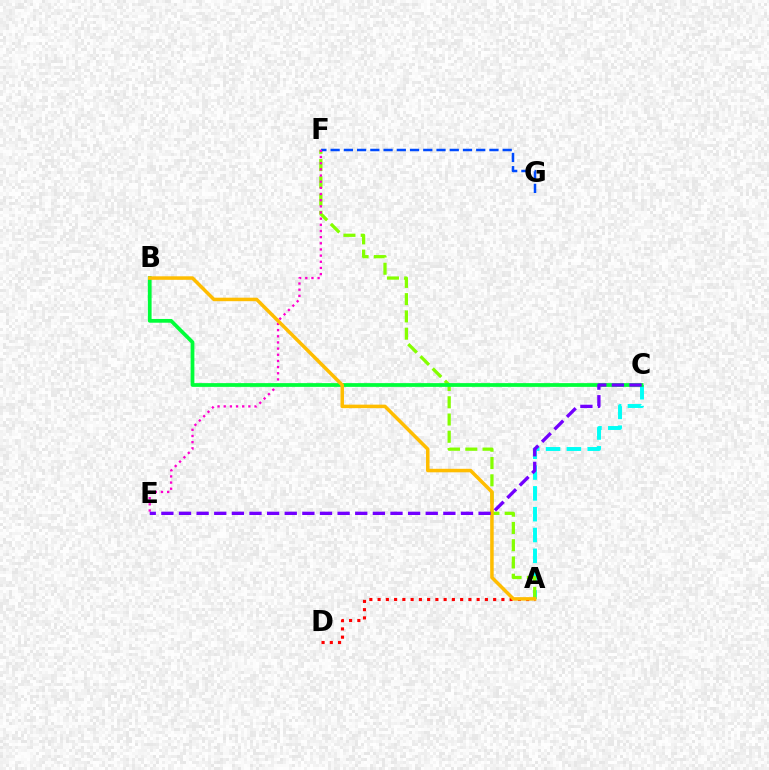{('A', 'C'): [{'color': '#00fff6', 'line_style': 'dashed', 'thickness': 2.83}], ('A', 'F'): [{'color': '#84ff00', 'line_style': 'dashed', 'thickness': 2.34}], ('A', 'D'): [{'color': '#ff0000', 'line_style': 'dotted', 'thickness': 2.24}], ('F', 'G'): [{'color': '#004bff', 'line_style': 'dashed', 'thickness': 1.8}], ('E', 'F'): [{'color': '#ff00cf', 'line_style': 'dotted', 'thickness': 1.67}], ('B', 'C'): [{'color': '#00ff39', 'line_style': 'solid', 'thickness': 2.7}], ('A', 'B'): [{'color': '#ffbd00', 'line_style': 'solid', 'thickness': 2.52}], ('C', 'E'): [{'color': '#7200ff', 'line_style': 'dashed', 'thickness': 2.39}]}